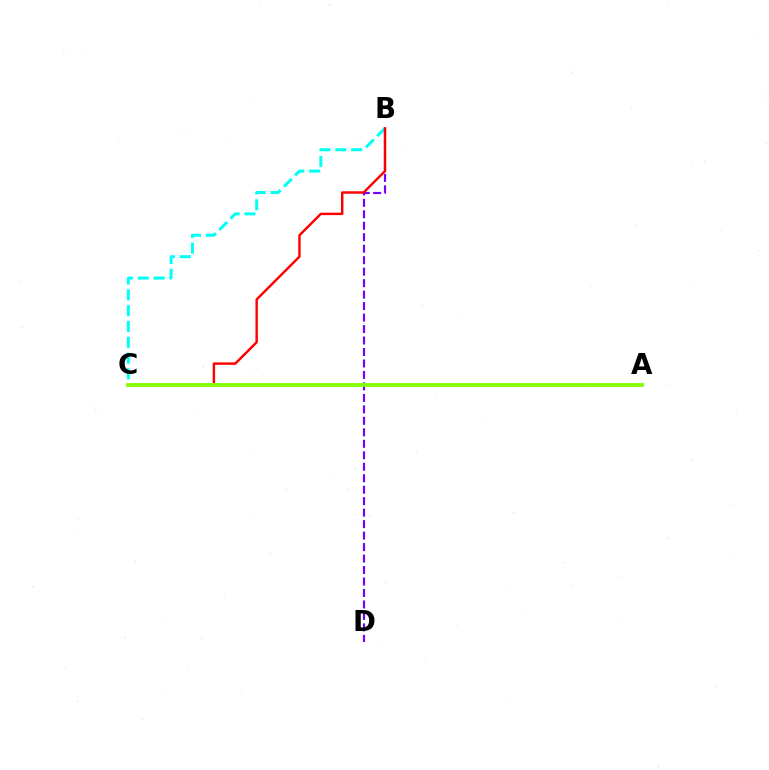{('B', 'D'): [{'color': '#7200ff', 'line_style': 'dashed', 'thickness': 1.56}], ('B', 'C'): [{'color': '#00fff6', 'line_style': 'dashed', 'thickness': 2.15}, {'color': '#ff0000', 'line_style': 'solid', 'thickness': 1.75}], ('A', 'C'): [{'color': '#84ff00', 'line_style': 'solid', 'thickness': 2.76}]}